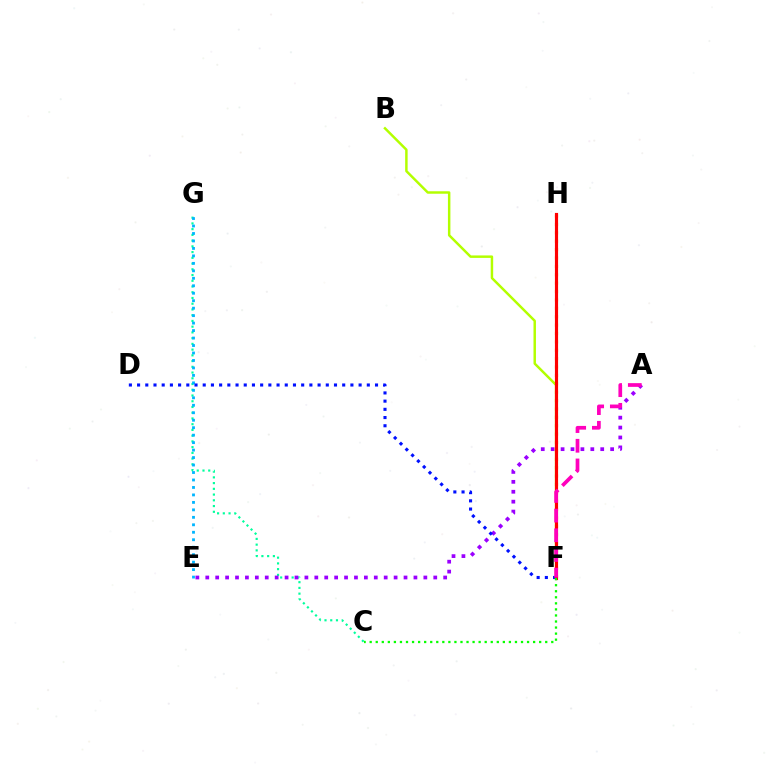{('C', 'G'): [{'color': '#00ff9d', 'line_style': 'dotted', 'thickness': 1.56}], ('A', 'E'): [{'color': '#9b00ff', 'line_style': 'dotted', 'thickness': 2.69}], ('E', 'G'): [{'color': '#00b5ff', 'line_style': 'dotted', 'thickness': 2.03}], ('D', 'F'): [{'color': '#0010ff', 'line_style': 'dotted', 'thickness': 2.23}], ('F', 'H'): [{'color': '#ffa500', 'line_style': 'dotted', 'thickness': 2.28}, {'color': '#ff0000', 'line_style': 'solid', 'thickness': 2.27}], ('B', 'F'): [{'color': '#b3ff00', 'line_style': 'solid', 'thickness': 1.78}], ('A', 'F'): [{'color': '#ff00bd', 'line_style': 'dashed', 'thickness': 2.67}], ('C', 'F'): [{'color': '#08ff00', 'line_style': 'dotted', 'thickness': 1.64}]}